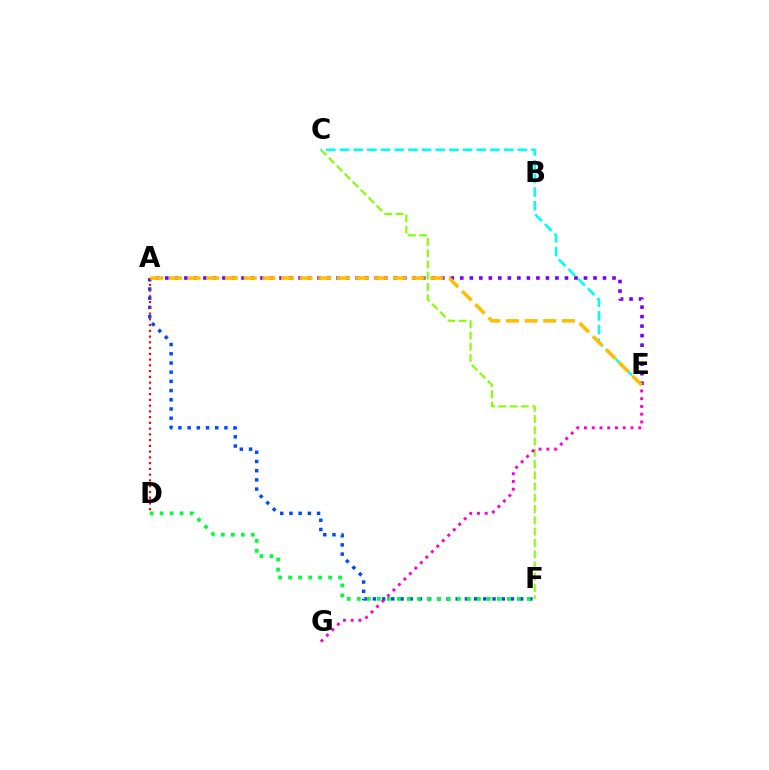{('C', 'F'): [{'color': '#84ff00', 'line_style': 'dashed', 'thickness': 1.53}], ('A', 'F'): [{'color': '#004bff', 'line_style': 'dotted', 'thickness': 2.5}], ('C', 'E'): [{'color': '#00fff6', 'line_style': 'dashed', 'thickness': 1.86}], ('A', 'D'): [{'color': '#ff0000', 'line_style': 'dotted', 'thickness': 1.56}], ('A', 'E'): [{'color': '#7200ff', 'line_style': 'dotted', 'thickness': 2.58}, {'color': '#ffbd00', 'line_style': 'dashed', 'thickness': 2.54}], ('D', 'F'): [{'color': '#00ff39', 'line_style': 'dotted', 'thickness': 2.72}], ('E', 'G'): [{'color': '#ff00cf', 'line_style': 'dotted', 'thickness': 2.11}]}